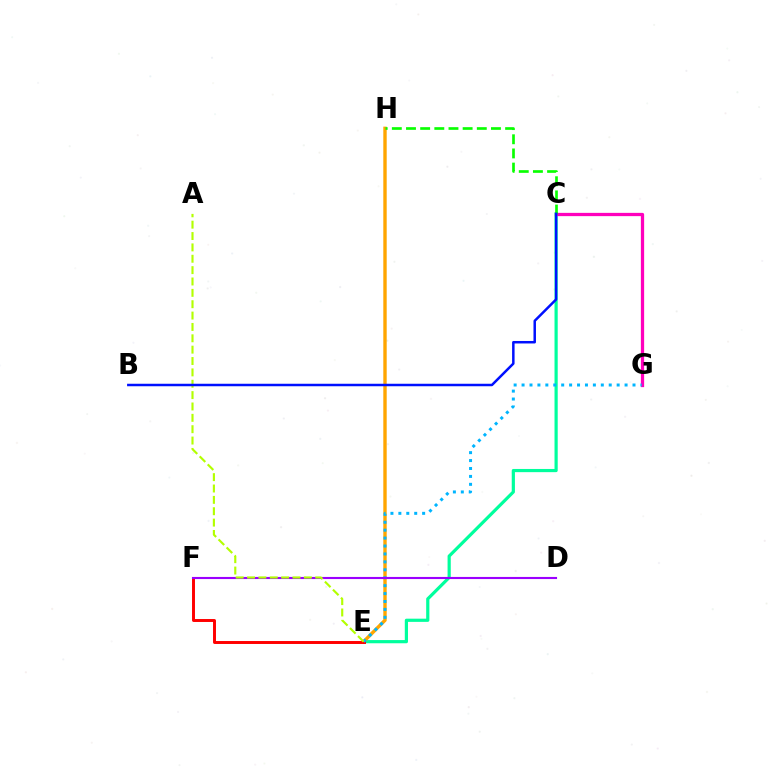{('C', 'E'): [{'color': '#00ff9d', 'line_style': 'solid', 'thickness': 2.3}], ('C', 'G'): [{'color': '#ff00bd', 'line_style': 'solid', 'thickness': 2.35}], ('E', 'H'): [{'color': '#ffa500', 'line_style': 'solid', 'thickness': 2.44}], ('C', 'H'): [{'color': '#08ff00', 'line_style': 'dashed', 'thickness': 1.92}], ('E', 'F'): [{'color': '#ff0000', 'line_style': 'solid', 'thickness': 2.12}], ('E', 'G'): [{'color': '#00b5ff', 'line_style': 'dotted', 'thickness': 2.15}], ('D', 'F'): [{'color': '#9b00ff', 'line_style': 'solid', 'thickness': 1.53}], ('A', 'E'): [{'color': '#b3ff00', 'line_style': 'dashed', 'thickness': 1.54}], ('B', 'C'): [{'color': '#0010ff', 'line_style': 'solid', 'thickness': 1.79}]}